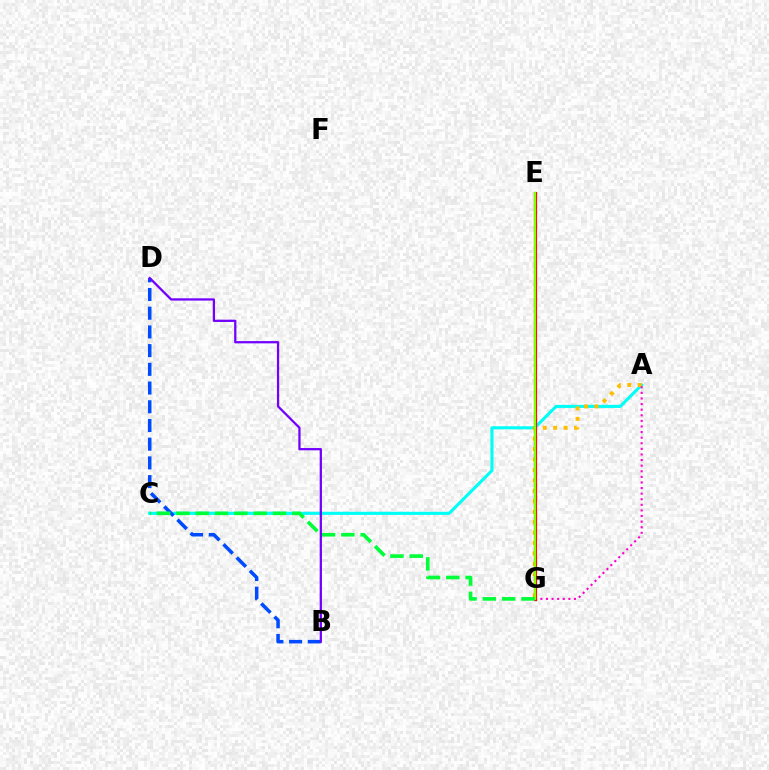{('A', 'C'): [{'color': '#00fff6', 'line_style': 'solid', 'thickness': 2.23}], ('A', 'G'): [{'color': '#ffbd00', 'line_style': 'dotted', 'thickness': 2.84}, {'color': '#ff00cf', 'line_style': 'dotted', 'thickness': 1.52}], ('B', 'D'): [{'color': '#004bff', 'line_style': 'dashed', 'thickness': 2.54}, {'color': '#7200ff', 'line_style': 'solid', 'thickness': 1.63}], ('E', 'G'): [{'color': '#ff0000', 'line_style': 'solid', 'thickness': 2.28}, {'color': '#84ff00', 'line_style': 'solid', 'thickness': 1.58}], ('C', 'G'): [{'color': '#00ff39', 'line_style': 'dashed', 'thickness': 2.62}]}